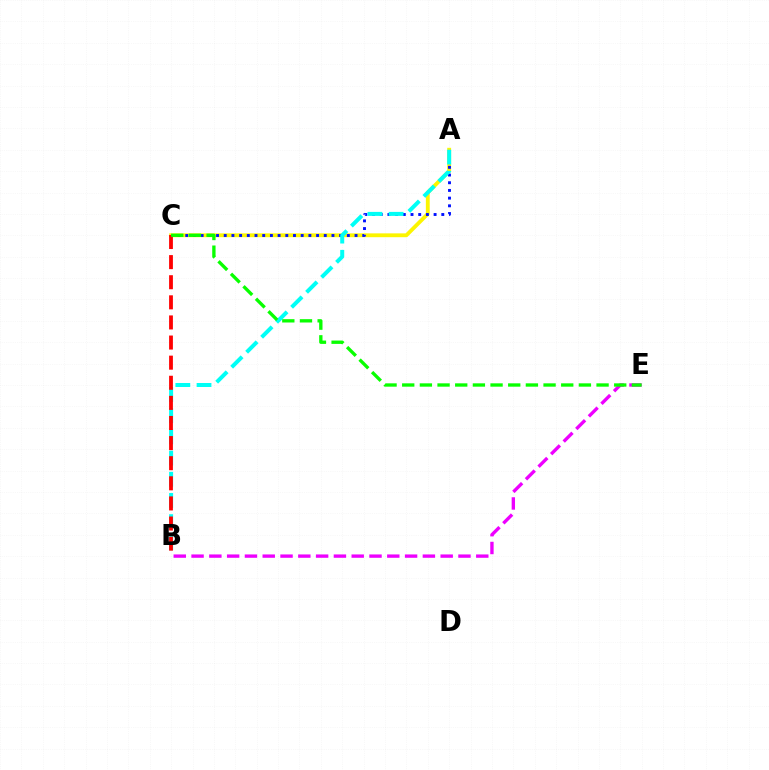{('A', 'C'): [{'color': '#fcf500', 'line_style': 'solid', 'thickness': 2.76}, {'color': '#0010ff', 'line_style': 'dotted', 'thickness': 2.09}], ('B', 'E'): [{'color': '#ee00ff', 'line_style': 'dashed', 'thickness': 2.42}], ('A', 'B'): [{'color': '#00fff6', 'line_style': 'dashed', 'thickness': 2.88}], ('B', 'C'): [{'color': '#ff0000', 'line_style': 'dashed', 'thickness': 2.73}], ('C', 'E'): [{'color': '#08ff00', 'line_style': 'dashed', 'thickness': 2.4}]}